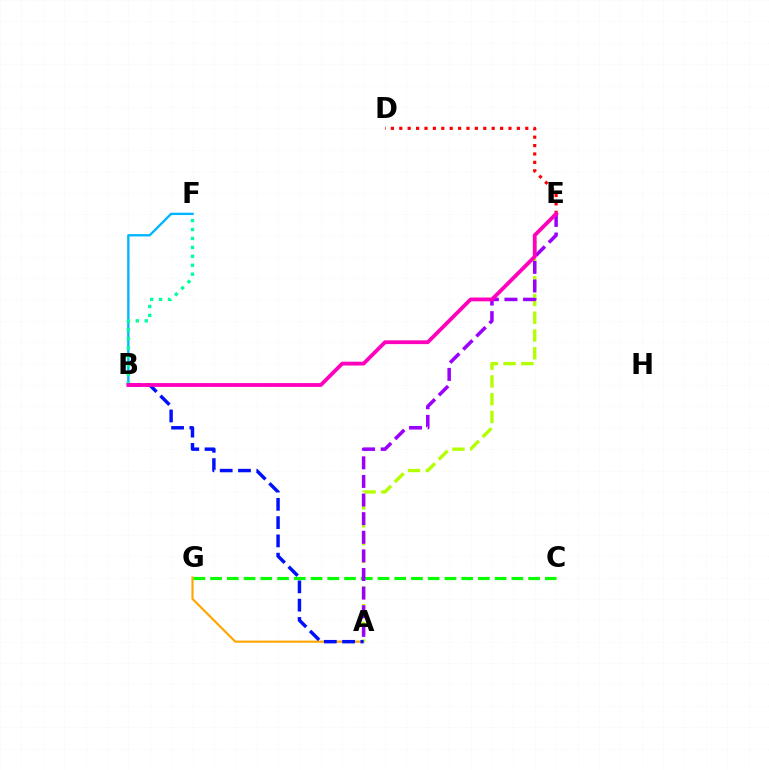{('B', 'F'): [{'color': '#00b5ff', 'line_style': 'solid', 'thickness': 1.69}, {'color': '#00ff9d', 'line_style': 'dotted', 'thickness': 2.43}], ('A', 'G'): [{'color': '#ffa500', 'line_style': 'solid', 'thickness': 1.54}], ('A', 'E'): [{'color': '#b3ff00', 'line_style': 'dashed', 'thickness': 2.41}, {'color': '#9b00ff', 'line_style': 'dashed', 'thickness': 2.53}], ('C', 'G'): [{'color': '#08ff00', 'line_style': 'dashed', 'thickness': 2.27}], ('D', 'E'): [{'color': '#ff0000', 'line_style': 'dotted', 'thickness': 2.28}], ('A', 'B'): [{'color': '#0010ff', 'line_style': 'dashed', 'thickness': 2.48}], ('B', 'E'): [{'color': '#ff00bd', 'line_style': 'solid', 'thickness': 2.74}]}